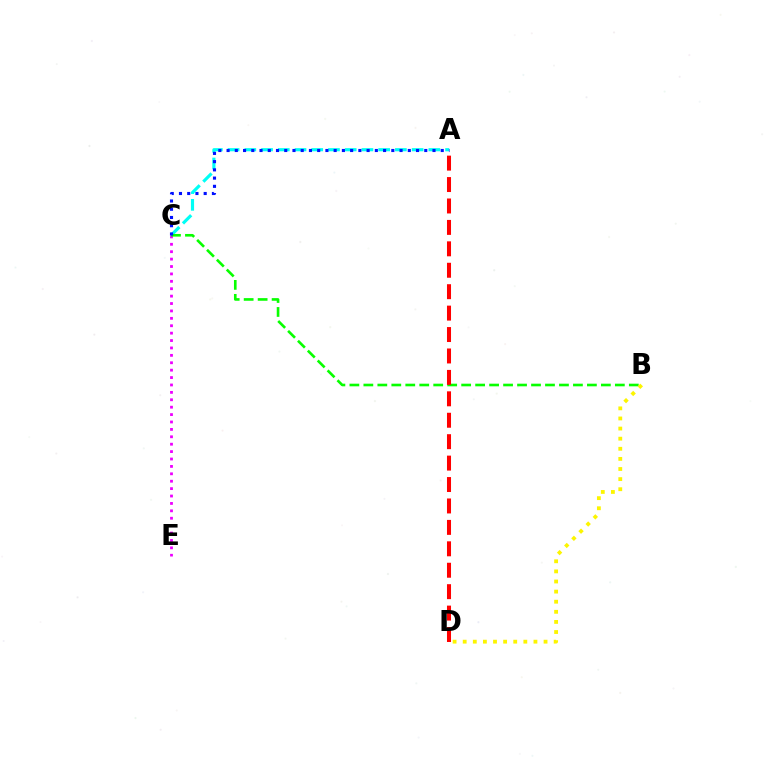{('A', 'C'): [{'color': '#00fff6', 'line_style': 'dashed', 'thickness': 2.27}, {'color': '#0010ff', 'line_style': 'dotted', 'thickness': 2.24}], ('C', 'E'): [{'color': '#ee00ff', 'line_style': 'dotted', 'thickness': 2.01}], ('B', 'C'): [{'color': '#08ff00', 'line_style': 'dashed', 'thickness': 1.9}], ('B', 'D'): [{'color': '#fcf500', 'line_style': 'dotted', 'thickness': 2.75}], ('A', 'D'): [{'color': '#ff0000', 'line_style': 'dashed', 'thickness': 2.91}]}